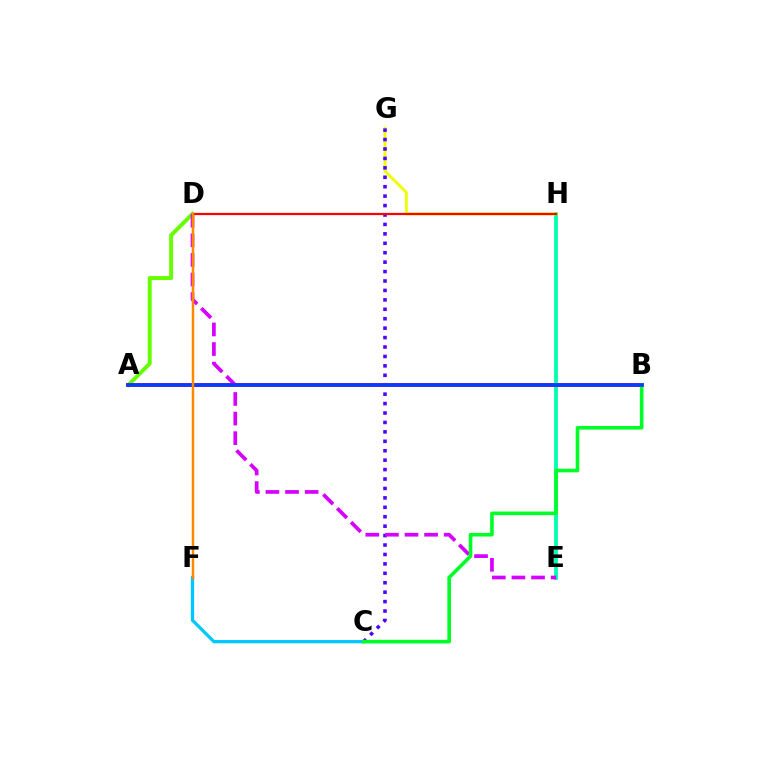{('C', 'F'): [{'color': '#00c7ff', 'line_style': 'solid', 'thickness': 2.36}], ('A', 'D'): [{'color': '#66ff00', 'line_style': 'solid', 'thickness': 2.86}], ('E', 'H'): [{'color': '#00ffaf', 'line_style': 'solid', 'thickness': 2.73}], ('G', 'H'): [{'color': '#eeff00', 'line_style': 'solid', 'thickness': 2.04}], ('C', 'G'): [{'color': '#4f00ff', 'line_style': 'dotted', 'thickness': 2.56}], ('D', 'E'): [{'color': '#d600ff', 'line_style': 'dashed', 'thickness': 2.66}], ('D', 'H'): [{'color': '#ff0000', 'line_style': 'solid', 'thickness': 1.59}], ('A', 'B'): [{'color': '#ff00a0', 'line_style': 'solid', 'thickness': 2.83}, {'color': '#003fff', 'line_style': 'solid', 'thickness': 2.55}], ('B', 'C'): [{'color': '#00ff27', 'line_style': 'solid', 'thickness': 2.6}], ('D', 'F'): [{'color': '#ff8800', 'line_style': 'solid', 'thickness': 1.78}]}